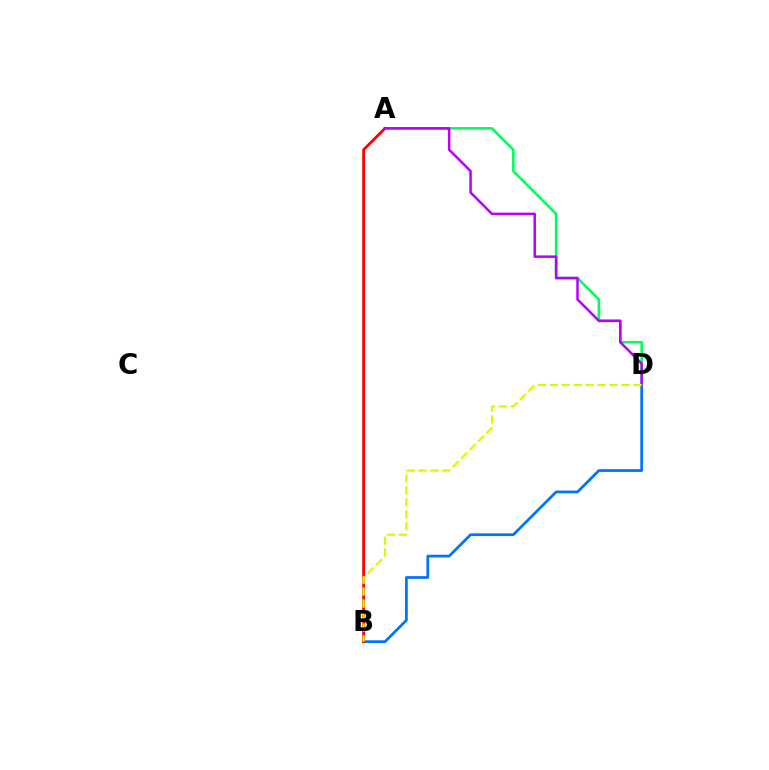{('B', 'D'): [{'color': '#0074ff', 'line_style': 'solid', 'thickness': 1.97}, {'color': '#d1ff00', 'line_style': 'dashed', 'thickness': 1.62}], ('A', 'D'): [{'color': '#00ff5c', 'line_style': 'solid', 'thickness': 1.86}, {'color': '#b900ff', 'line_style': 'solid', 'thickness': 1.81}], ('A', 'B'): [{'color': '#ff0000', 'line_style': 'solid', 'thickness': 2.0}]}